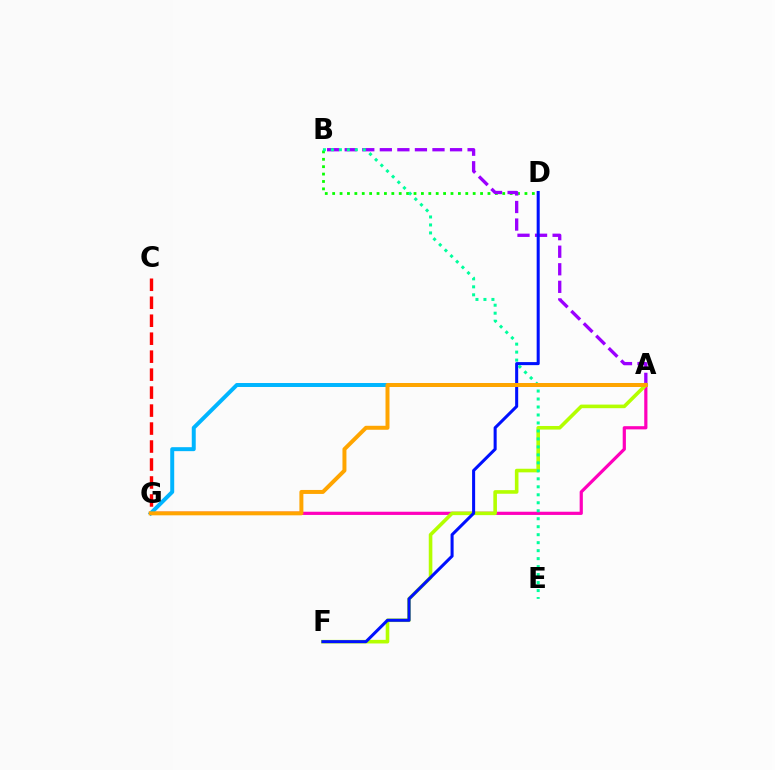{('B', 'D'): [{'color': '#08ff00', 'line_style': 'dotted', 'thickness': 2.01}], ('A', 'G'): [{'color': '#ff00bd', 'line_style': 'solid', 'thickness': 2.31}, {'color': '#00b5ff', 'line_style': 'solid', 'thickness': 2.86}, {'color': '#ffa500', 'line_style': 'solid', 'thickness': 2.86}], ('C', 'G'): [{'color': '#ff0000', 'line_style': 'dashed', 'thickness': 2.44}], ('A', 'B'): [{'color': '#9b00ff', 'line_style': 'dashed', 'thickness': 2.38}], ('A', 'F'): [{'color': '#b3ff00', 'line_style': 'solid', 'thickness': 2.59}], ('D', 'F'): [{'color': '#0010ff', 'line_style': 'solid', 'thickness': 2.19}], ('B', 'E'): [{'color': '#00ff9d', 'line_style': 'dotted', 'thickness': 2.17}]}